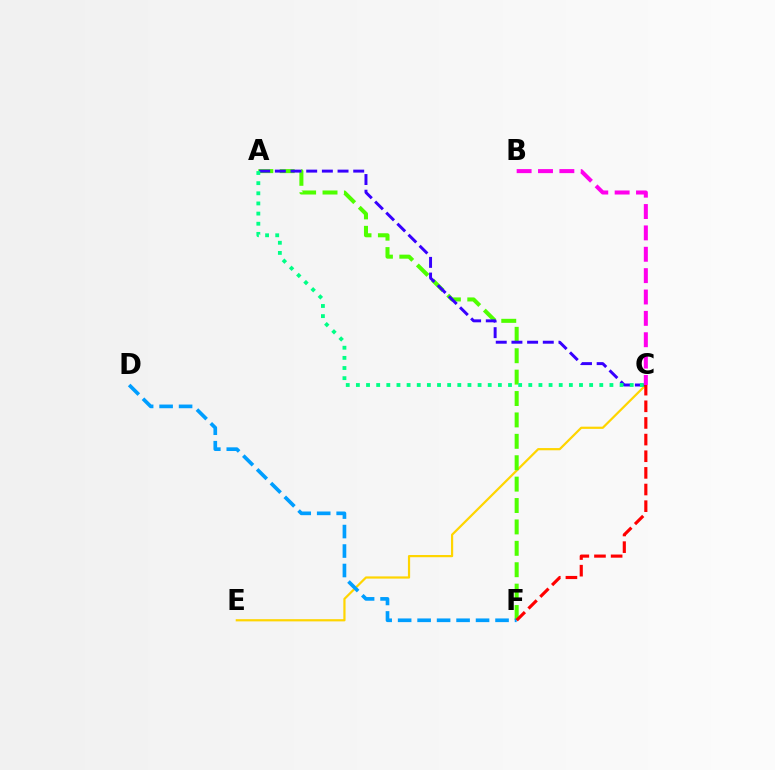{('C', 'E'): [{'color': '#ffd500', 'line_style': 'solid', 'thickness': 1.59}], ('A', 'F'): [{'color': '#4fff00', 'line_style': 'dashed', 'thickness': 2.91}], ('A', 'C'): [{'color': '#3700ff', 'line_style': 'dashed', 'thickness': 2.13}, {'color': '#00ff86', 'line_style': 'dotted', 'thickness': 2.76}], ('B', 'C'): [{'color': '#ff00ed', 'line_style': 'dashed', 'thickness': 2.9}], ('D', 'F'): [{'color': '#009eff', 'line_style': 'dashed', 'thickness': 2.65}], ('C', 'F'): [{'color': '#ff0000', 'line_style': 'dashed', 'thickness': 2.26}]}